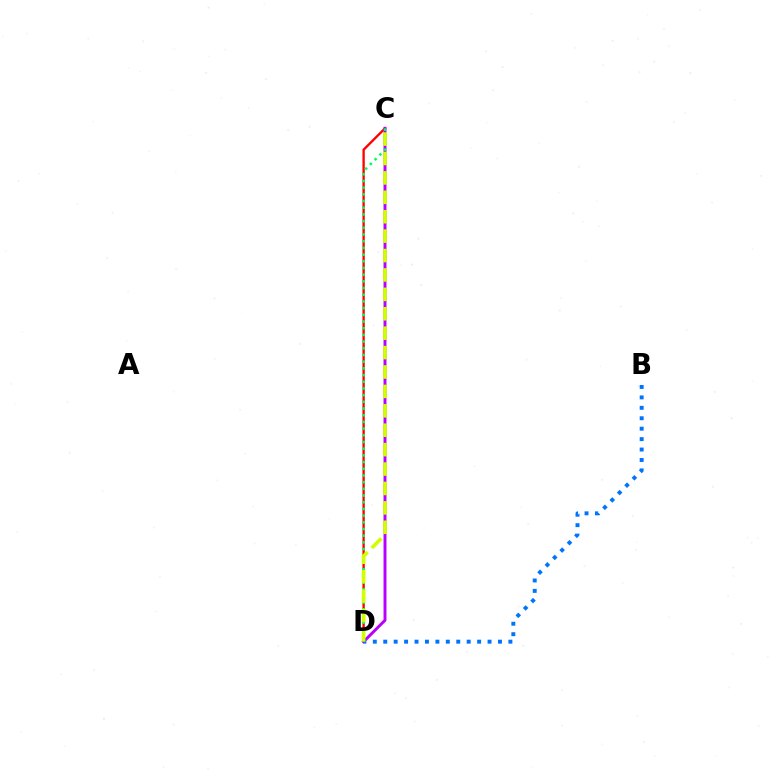{('C', 'D'): [{'color': '#ff0000', 'line_style': 'solid', 'thickness': 1.68}, {'color': '#b900ff', 'line_style': 'solid', 'thickness': 2.12}, {'color': '#00ff5c', 'line_style': 'dotted', 'thickness': 1.82}, {'color': '#d1ff00', 'line_style': 'dashed', 'thickness': 2.64}], ('B', 'D'): [{'color': '#0074ff', 'line_style': 'dotted', 'thickness': 2.83}]}